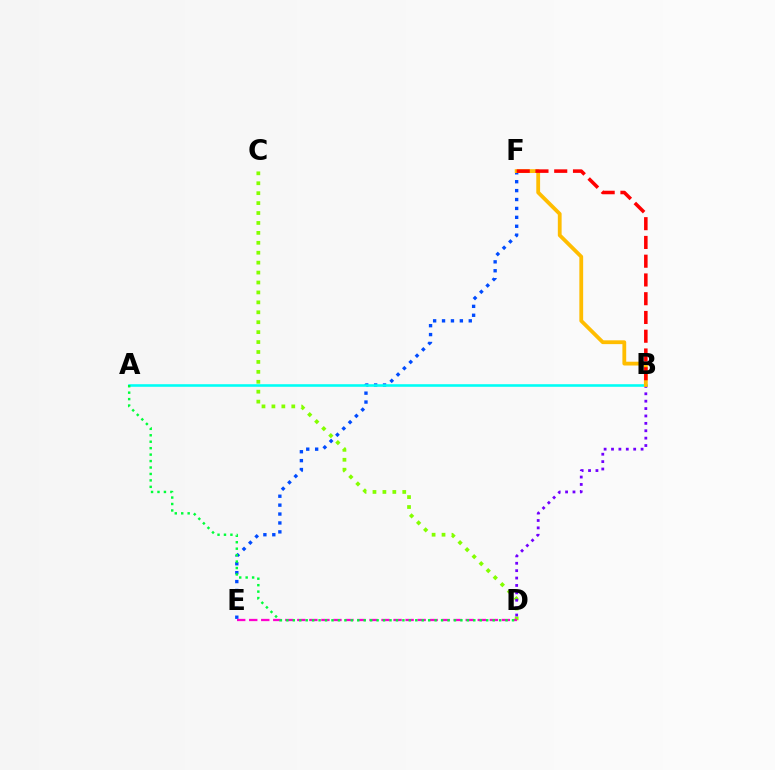{('E', 'F'): [{'color': '#004bff', 'line_style': 'dotted', 'thickness': 2.42}], ('A', 'B'): [{'color': '#00fff6', 'line_style': 'solid', 'thickness': 1.87}], ('C', 'D'): [{'color': '#84ff00', 'line_style': 'dotted', 'thickness': 2.7}], ('D', 'E'): [{'color': '#ff00cf', 'line_style': 'dashed', 'thickness': 1.63}], ('A', 'D'): [{'color': '#00ff39', 'line_style': 'dotted', 'thickness': 1.75}], ('B', 'D'): [{'color': '#7200ff', 'line_style': 'dotted', 'thickness': 2.01}], ('B', 'F'): [{'color': '#ffbd00', 'line_style': 'solid', 'thickness': 2.74}, {'color': '#ff0000', 'line_style': 'dashed', 'thickness': 2.55}]}